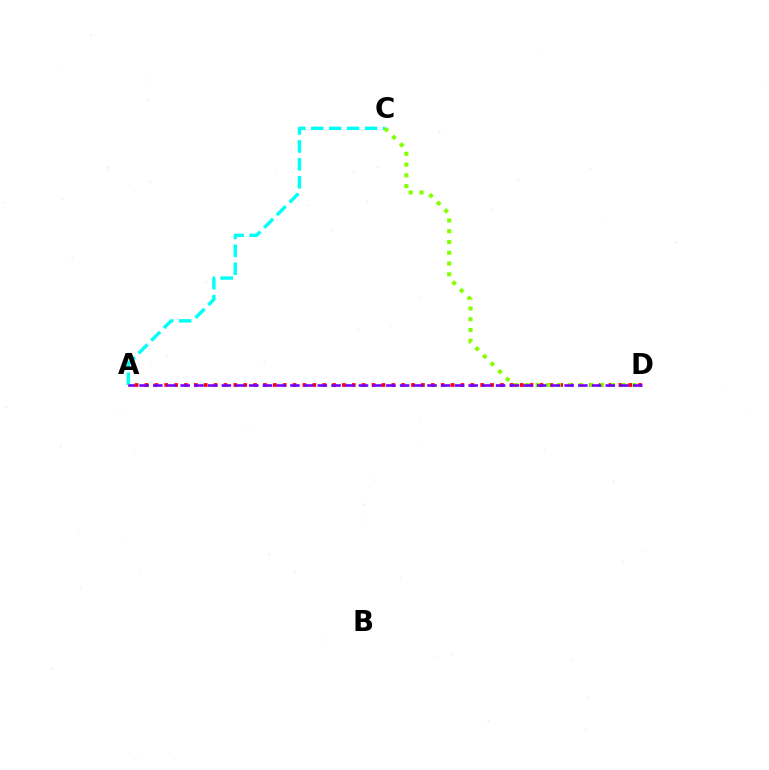{('A', 'D'): [{'color': '#ff0000', 'line_style': 'dotted', 'thickness': 2.68}, {'color': '#7200ff', 'line_style': 'dashed', 'thickness': 1.86}], ('A', 'C'): [{'color': '#00fff6', 'line_style': 'dashed', 'thickness': 2.44}], ('C', 'D'): [{'color': '#84ff00', 'line_style': 'dotted', 'thickness': 2.93}]}